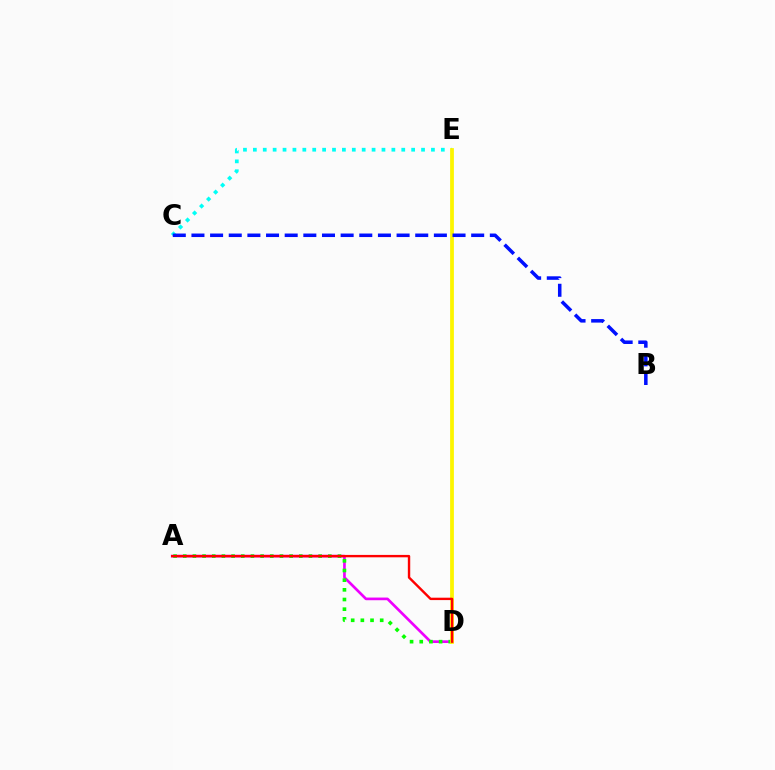{('A', 'D'): [{'color': '#ee00ff', 'line_style': 'solid', 'thickness': 1.93}, {'color': '#08ff00', 'line_style': 'dotted', 'thickness': 2.63}, {'color': '#ff0000', 'line_style': 'solid', 'thickness': 1.72}], ('C', 'E'): [{'color': '#00fff6', 'line_style': 'dotted', 'thickness': 2.69}], ('D', 'E'): [{'color': '#fcf500', 'line_style': 'solid', 'thickness': 2.72}], ('B', 'C'): [{'color': '#0010ff', 'line_style': 'dashed', 'thickness': 2.53}]}